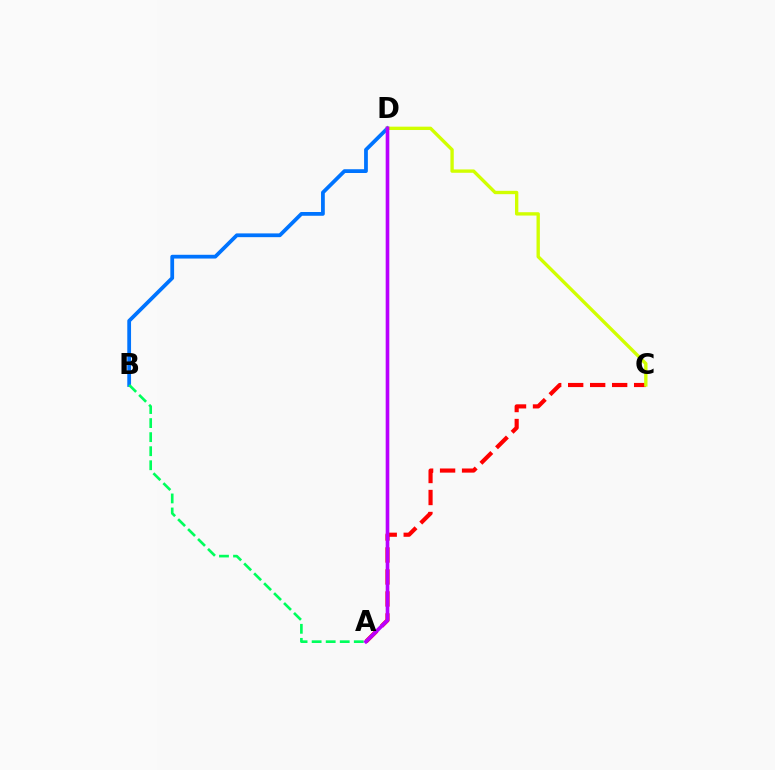{('B', 'D'): [{'color': '#0074ff', 'line_style': 'solid', 'thickness': 2.71}], ('A', 'C'): [{'color': '#ff0000', 'line_style': 'dashed', 'thickness': 2.99}], ('C', 'D'): [{'color': '#d1ff00', 'line_style': 'solid', 'thickness': 2.41}], ('A', 'B'): [{'color': '#00ff5c', 'line_style': 'dashed', 'thickness': 1.91}], ('A', 'D'): [{'color': '#b900ff', 'line_style': 'solid', 'thickness': 2.61}]}